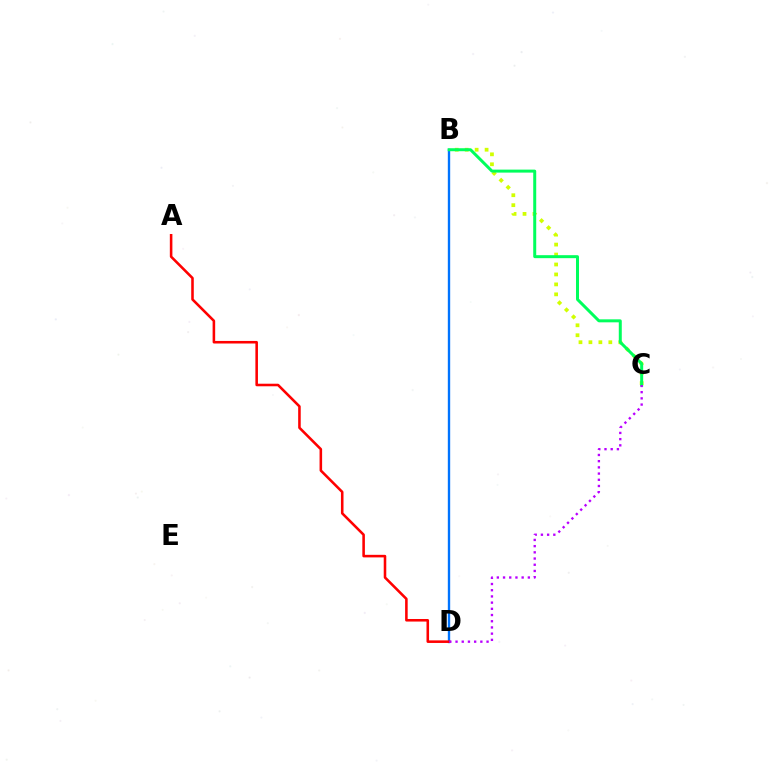{('B', 'C'): [{'color': '#d1ff00', 'line_style': 'dotted', 'thickness': 2.7}, {'color': '#00ff5c', 'line_style': 'solid', 'thickness': 2.15}], ('B', 'D'): [{'color': '#0074ff', 'line_style': 'solid', 'thickness': 1.7}], ('A', 'D'): [{'color': '#ff0000', 'line_style': 'solid', 'thickness': 1.85}], ('C', 'D'): [{'color': '#b900ff', 'line_style': 'dotted', 'thickness': 1.69}]}